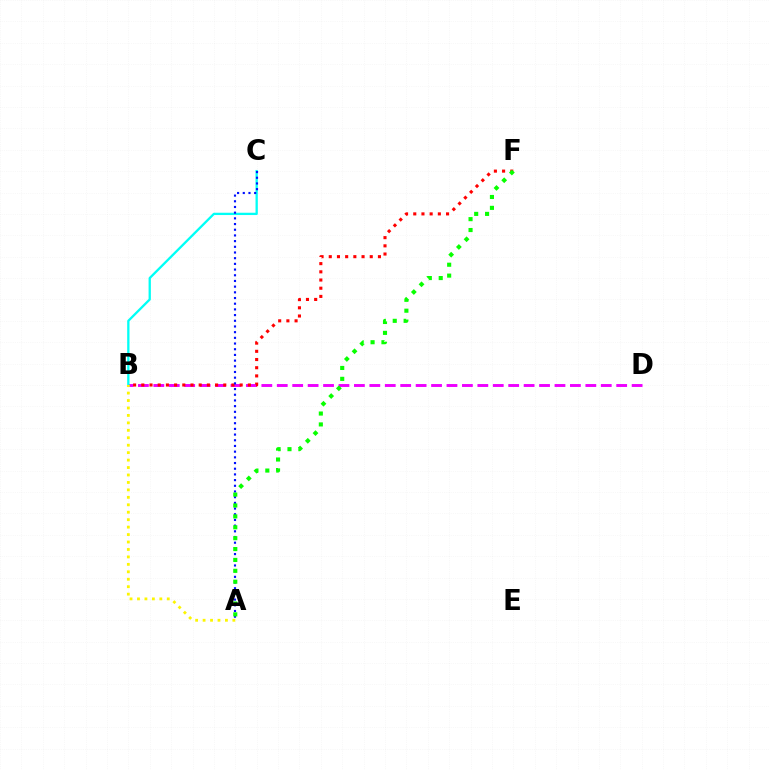{('B', 'D'): [{'color': '#ee00ff', 'line_style': 'dashed', 'thickness': 2.1}], ('B', 'C'): [{'color': '#00fff6', 'line_style': 'solid', 'thickness': 1.66}], ('B', 'F'): [{'color': '#ff0000', 'line_style': 'dotted', 'thickness': 2.23}], ('A', 'C'): [{'color': '#0010ff', 'line_style': 'dotted', 'thickness': 1.55}], ('A', 'B'): [{'color': '#fcf500', 'line_style': 'dotted', 'thickness': 2.02}], ('A', 'F'): [{'color': '#08ff00', 'line_style': 'dotted', 'thickness': 2.96}]}